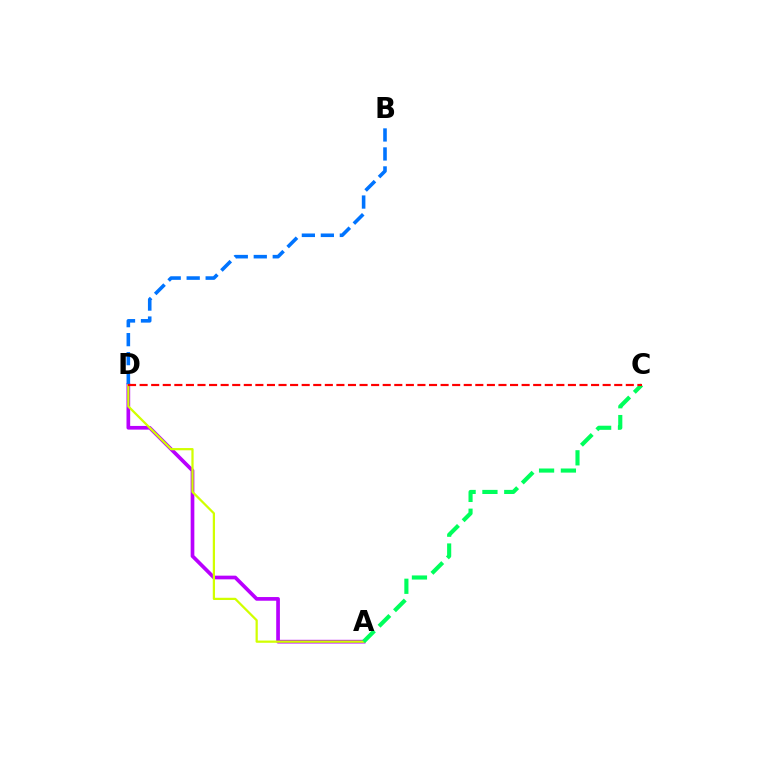{('A', 'D'): [{'color': '#b900ff', 'line_style': 'solid', 'thickness': 2.65}, {'color': '#d1ff00', 'line_style': 'solid', 'thickness': 1.61}], ('A', 'C'): [{'color': '#00ff5c', 'line_style': 'dashed', 'thickness': 2.97}], ('B', 'D'): [{'color': '#0074ff', 'line_style': 'dashed', 'thickness': 2.58}], ('C', 'D'): [{'color': '#ff0000', 'line_style': 'dashed', 'thickness': 1.57}]}